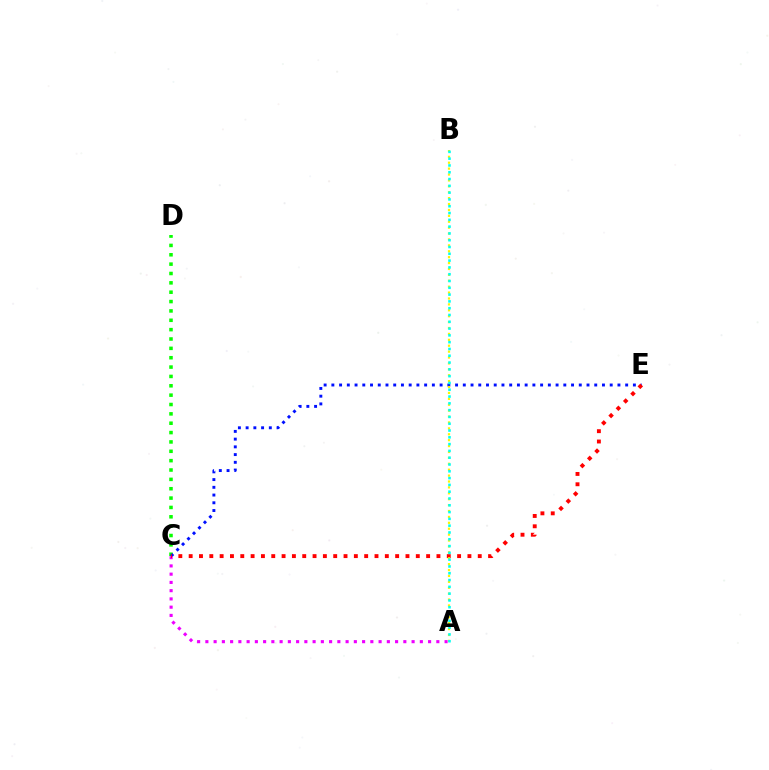{('C', 'D'): [{'color': '#08ff00', 'line_style': 'dotted', 'thickness': 2.54}], ('C', 'E'): [{'color': '#0010ff', 'line_style': 'dotted', 'thickness': 2.1}, {'color': '#ff0000', 'line_style': 'dotted', 'thickness': 2.81}], ('A', 'C'): [{'color': '#ee00ff', 'line_style': 'dotted', 'thickness': 2.24}], ('A', 'B'): [{'color': '#fcf500', 'line_style': 'dotted', 'thickness': 1.6}, {'color': '#00fff6', 'line_style': 'dotted', 'thickness': 1.85}]}